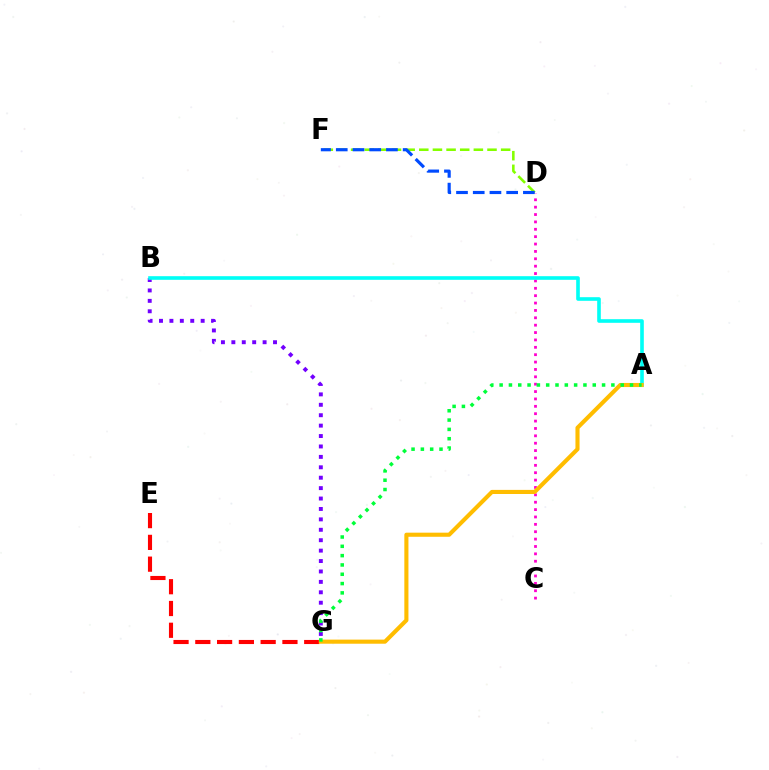{('B', 'G'): [{'color': '#7200ff', 'line_style': 'dotted', 'thickness': 2.83}], ('E', 'G'): [{'color': '#ff0000', 'line_style': 'dashed', 'thickness': 2.96}], ('C', 'D'): [{'color': '#ff00cf', 'line_style': 'dotted', 'thickness': 2.0}], ('A', 'B'): [{'color': '#00fff6', 'line_style': 'solid', 'thickness': 2.61}], ('D', 'F'): [{'color': '#84ff00', 'line_style': 'dashed', 'thickness': 1.85}, {'color': '#004bff', 'line_style': 'dashed', 'thickness': 2.27}], ('A', 'G'): [{'color': '#ffbd00', 'line_style': 'solid', 'thickness': 2.96}, {'color': '#00ff39', 'line_style': 'dotted', 'thickness': 2.53}]}